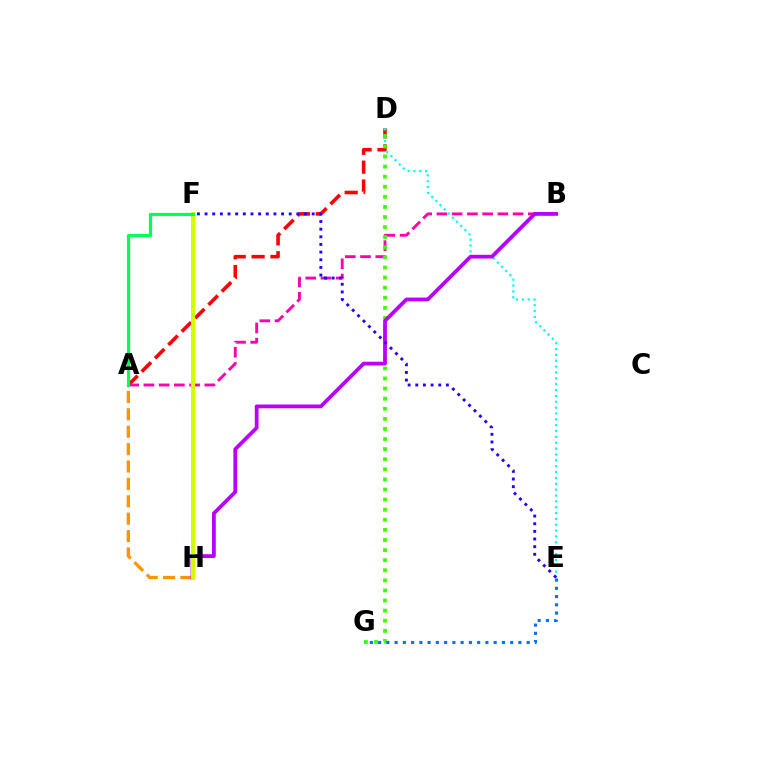{('A', 'D'): [{'color': '#ff0000', 'line_style': 'dashed', 'thickness': 2.57}], ('D', 'E'): [{'color': '#00fff6', 'line_style': 'dotted', 'thickness': 1.59}], ('A', 'B'): [{'color': '#ff00ac', 'line_style': 'dashed', 'thickness': 2.07}], ('D', 'G'): [{'color': '#3dff00', 'line_style': 'dotted', 'thickness': 2.74}], ('E', 'G'): [{'color': '#0074ff', 'line_style': 'dotted', 'thickness': 2.24}], ('A', 'H'): [{'color': '#ff9400', 'line_style': 'dashed', 'thickness': 2.36}], ('B', 'H'): [{'color': '#b900ff', 'line_style': 'solid', 'thickness': 2.71}], ('F', 'H'): [{'color': '#d1ff00', 'line_style': 'solid', 'thickness': 2.92}], ('E', 'F'): [{'color': '#2500ff', 'line_style': 'dotted', 'thickness': 2.08}], ('A', 'F'): [{'color': '#00ff5c', 'line_style': 'solid', 'thickness': 2.29}]}